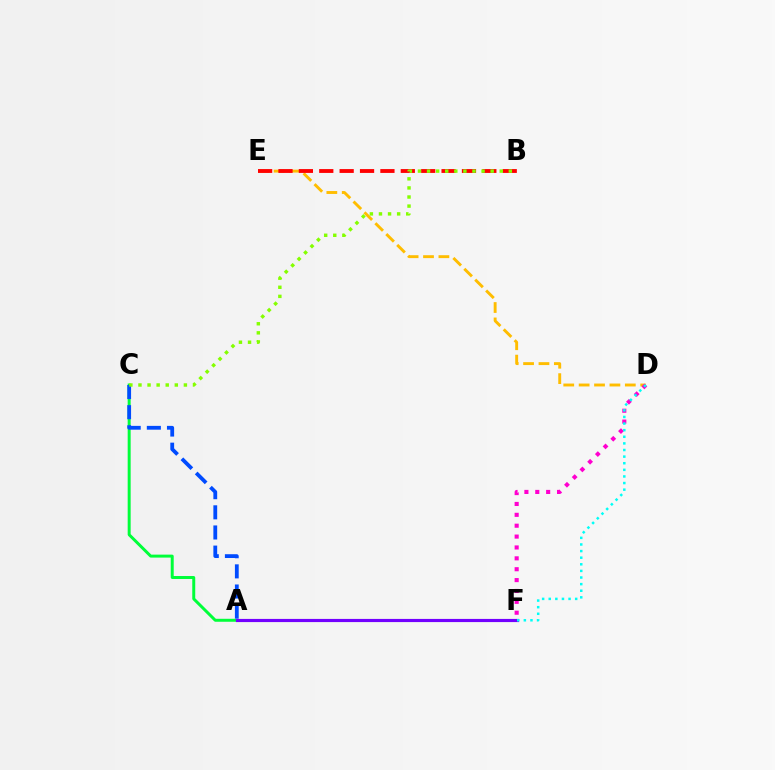{('A', 'C'): [{'color': '#00ff39', 'line_style': 'solid', 'thickness': 2.14}, {'color': '#004bff', 'line_style': 'dashed', 'thickness': 2.74}], ('A', 'F'): [{'color': '#7200ff', 'line_style': 'solid', 'thickness': 2.28}], ('D', 'E'): [{'color': '#ffbd00', 'line_style': 'dashed', 'thickness': 2.09}], ('B', 'E'): [{'color': '#ff0000', 'line_style': 'dashed', 'thickness': 2.77}], ('D', 'F'): [{'color': '#ff00cf', 'line_style': 'dotted', 'thickness': 2.96}, {'color': '#00fff6', 'line_style': 'dotted', 'thickness': 1.8}], ('B', 'C'): [{'color': '#84ff00', 'line_style': 'dotted', 'thickness': 2.47}]}